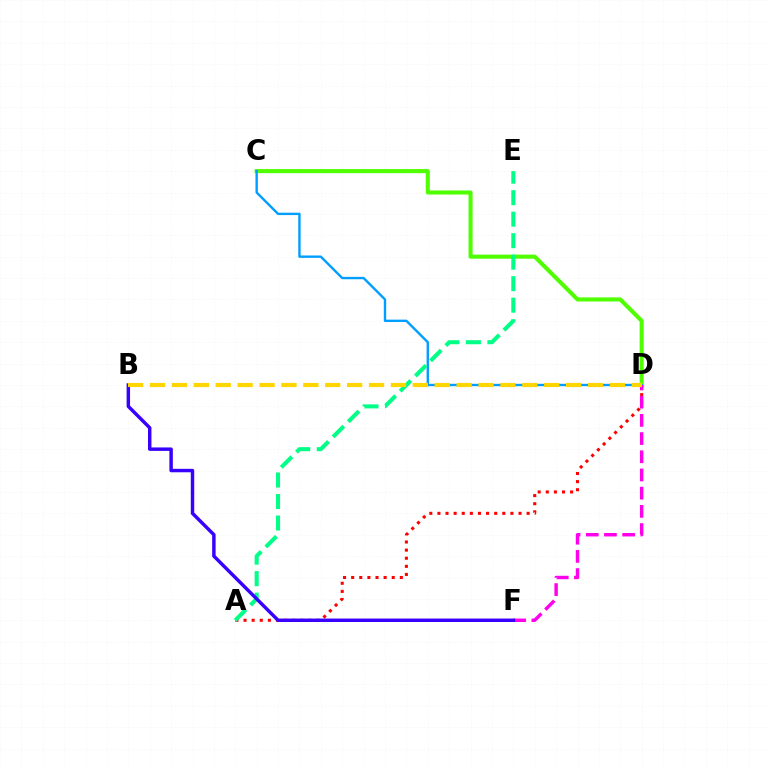{('A', 'D'): [{'color': '#ff0000', 'line_style': 'dotted', 'thickness': 2.2}], ('C', 'D'): [{'color': '#4fff00', 'line_style': 'solid', 'thickness': 2.94}, {'color': '#009eff', 'line_style': 'solid', 'thickness': 1.71}], ('D', 'F'): [{'color': '#ff00ed', 'line_style': 'dashed', 'thickness': 2.47}], ('A', 'E'): [{'color': '#00ff86', 'line_style': 'dashed', 'thickness': 2.92}], ('B', 'F'): [{'color': '#3700ff', 'line_style': 'solid', 'thickness': 2.48}], ('B', 'D'): [{'color': '#ffd500', 'line_style': 'dashed', 'thickness': 2.98}]}